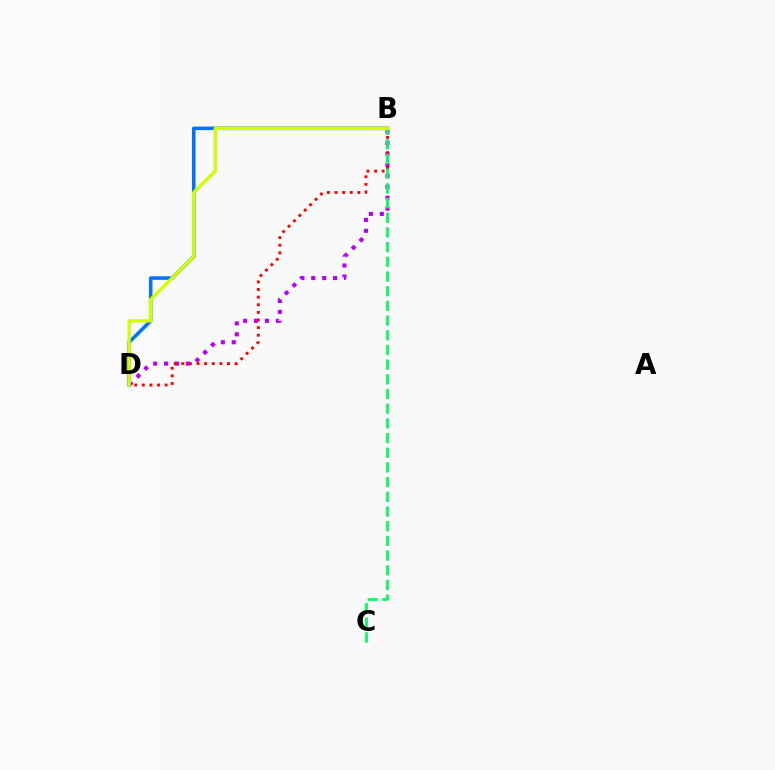{('B', 'D'): [{'color': '#b900ff', 'line_style': 'dotted', 'thickness': 2.97}, {'color': '#ff0000', 'line_style': 'dotted', 'thickness': 2.07}, {'color': '#0074ff', 'line_style': 'solid', 'thickness': 2.55}, {'color': '#d1ff00', 'line_style': 'solid', 'thickness': 2.46}], ('B', 'C'): [{'color': '#00ff5c', 'line_style': 'dashed', 'thickness': 2.0}]}